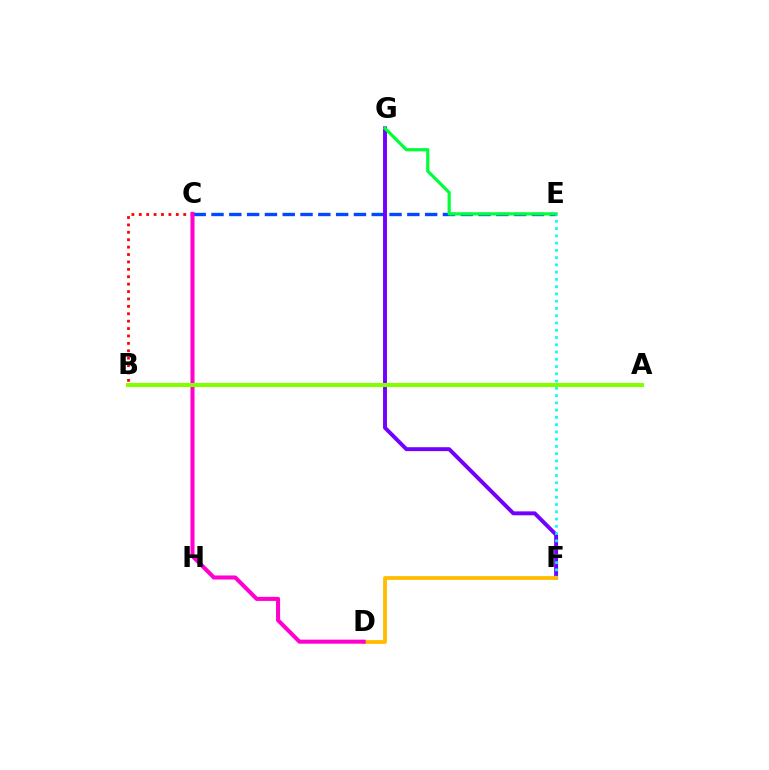{('C', 'E'): [{'color': '#004bff', 'line_style': 'dashed', 'thickness': 2.42}], ('F', 'G'): [{'color': '#7200ff', 'line_style': 'solid', 'thickness': 2.82}], ('B', 'C'): [{'color': '#ff0000', 'line_style': 'dotted', 'thickness': 2.01}], ('E', 'G'): [{'color': '#00ff39', 'line_style': 'solid', 'thickness': 2.32}], ('E', 'F'): [{'color': '#00fff6', 'line_style': 'dotted', 'thickness': 1.97}], ('D', 'F'): [{'color': '#ffbd00', 'line_style': 'solid', 'thickness': 2.74}], ('C', 'D'): [{'color': '#ff00cf', 'line_style': 'solid', 'thickness': 2.92}], ('A', 'B'): [{'color': '#84ff00', 'line_style': 'solid', 'thickness': 2.93}]}